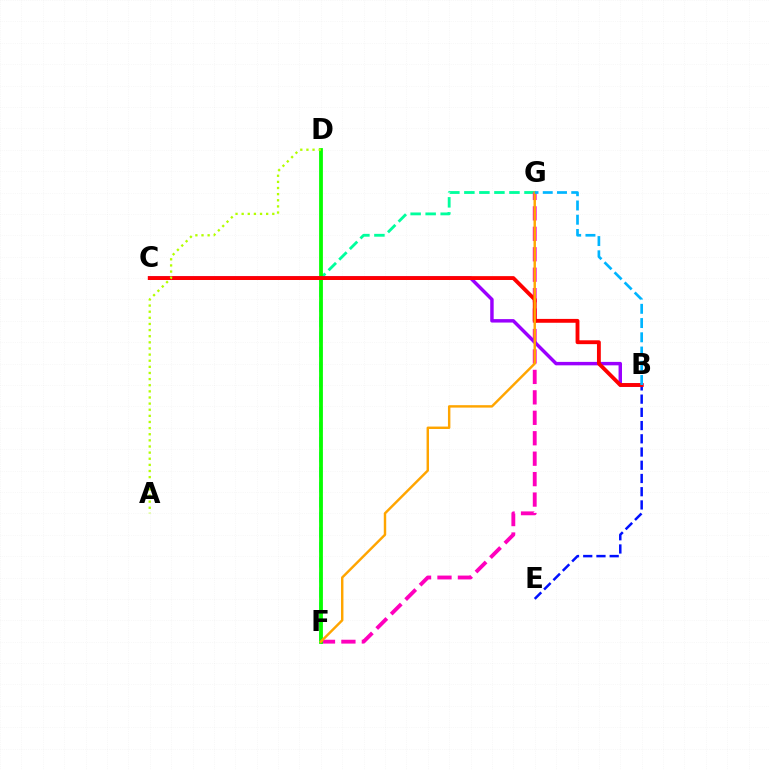{('F', 'G'): [{'color': '#00ff9d', 'line_style': 'dashed', 'thickness': 2.04}, {'color': '#ff00bd', 'line_style': 'dashed', 'thickness': 2.78}, {'color': '#ffa500', 'line_style': 'solid', 'thickness': 1.75}], ('D', 'F'): [{'color': '#08ff00', 'line_style': 'solid', 'thickness': 2.73}], ('B', 'C'): [{'color': '#9b00ff', 'line_style': 'solid', 'thickness': 2.48}, {'color': '#ff0000', 'line_style': 'solid', 'thickness': 2.77}], ('B', 'E'): [{'color': '#0010ff', 'line_style': 'dashed', 'thickness': 1.8}], ('B', 'G'): [{'color': '#00b5ff', 'line_style': 'dashed', 'thickness': 1.94}], ('A', 'D'): [{'color': '#b3ff00', 'line_style': 'dotted', 'thickness': 1.66}]}